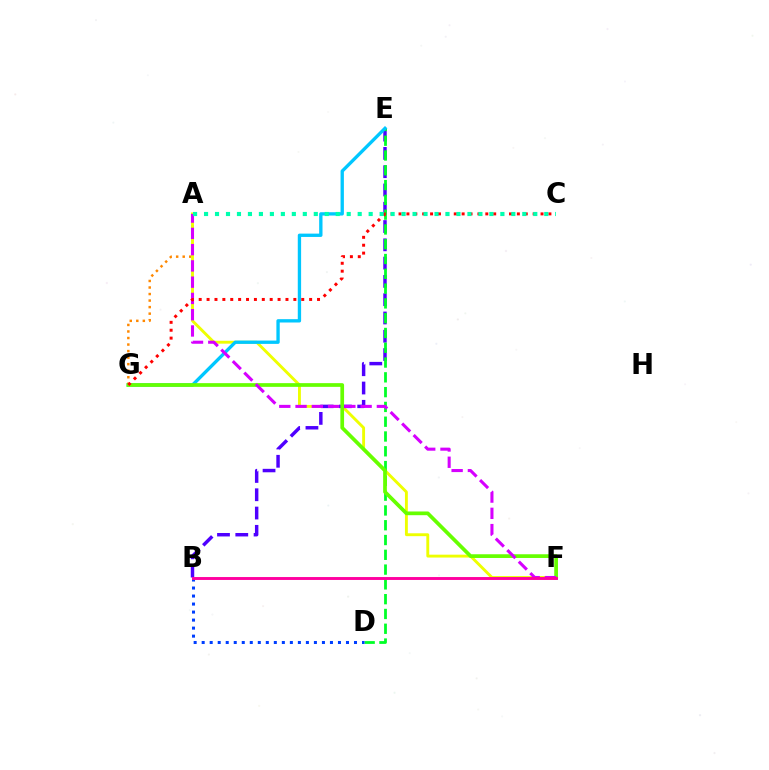{('A', 'G'): [{'color': '#ff8800', 'line_style': 'dotted', 'thickness': 1.78}], ('A', 'F'): [{'color': '#eeff00', 'line_style': 'solid', 'thickness': 2.08}, {'color': '#d600ff', 'line_style': 'dashed', 'thickness': 2.21}], ('B', 'E'): [{'color': '#4f00ff', 'line_style': 'dashed', 'thickness': 2.48}], ('D', 'E'): [{'color': '#00ff27', 'line_style': 'dashed', 'thickness': 2.01}], ('E', 'G'): [{'color': '#00c7ff', 'line_style': 'solid', 'thickness': 2.4}], ('F', 'G'): [{'color': '#66ff00', 'line_style': 'solid', 'thickness': 2.67}], ('B', 'D'): [{'color': '#003fff', 'line_style': 'dotted', 'thickness': 2.18}], ('C', 'G'): [{'color': '#ff0000', 'line_style': 'dotted', 'thickness': 2.14}], ('B', 'F'): [{'color': '#ff00a0', 'line_style': 'solid', 'thickness': 2.1}], ('A', 'C'): [{'color': '#00ffaf', 'line_style': 'dotted', 'thickness': 2.98}]}